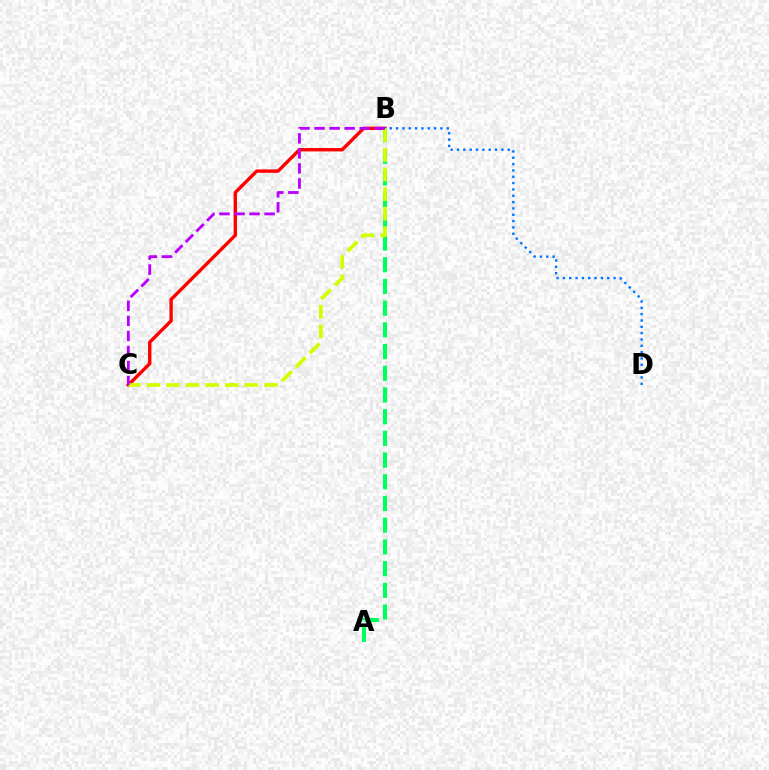{('B', 'C'): [{'color': '#ff0000', 'line_style': 'solid', 'thickness': 2.43}, {'color': '#d1ff00', 'line_style': 'dashed', 'thickness': 2.66}, {'color': '#b900ff', 'line_style': 'dashed', 'thickness': 2.04}], ('A', 'B'): [{'color': '#00ff5c', 'line_style': 'dashed', 'thickness': 2.95}], ('B', 'D'): [{'color': '#0074ff', 'line_style': 'dotted', 'thickness': 1.72}]}